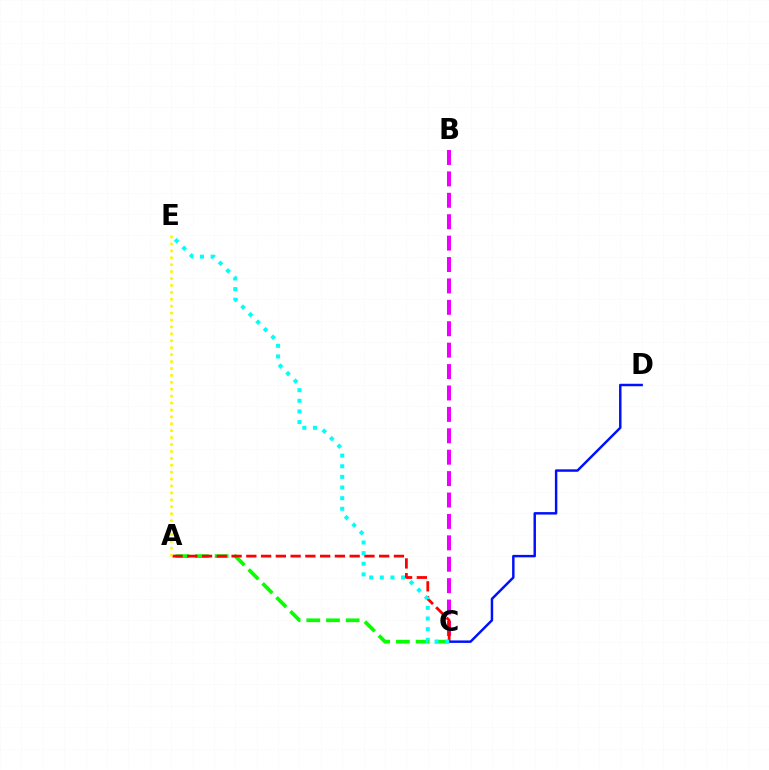{('B', 'C'): [{'color': '#ee00ff', 'line_style': 'dashed', 'thickness': 2.91}], ('A', 'C'): [{'color': '#08ff00', 'line_style': 'dashed', 'thickness': 2.68}, {'color': '#ff0000', 'line_style': 'dashed', 'thickness': 2.01}], ('C', 'D'): [{'color': '#0010ff', 'line_style': 'solid', 'thickness': 1.77}], ('A', 'E'): [{'color': '#fcf500', 'line_style': 'dotted', 'thickness': 1.88}], ('C', 'E'): [{'color': '#00fff6', 'line_style': 'dotted', 'thickness': 2.89}]}